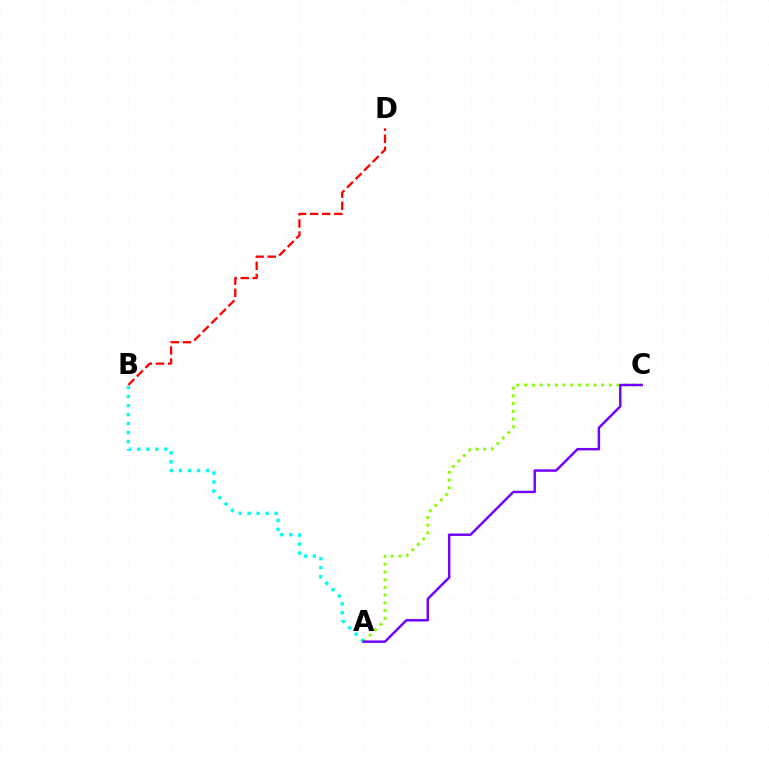{('A', 'B'): [{'color': '#00fff6', 'line_style': 'dotted', 'thickness': 2.45}], ('A', 'C'): [{'color': '#84ff00', 'line_style': 'dotted', 'thickness': 2.09}, {'color': '#7200ff', 'line_style': 'solid', 'thickness': 1.76}], ('B', 'D'): [{'color': '#ff0000', 'line_style': 'dashed', 'thickness': 1.64}]}